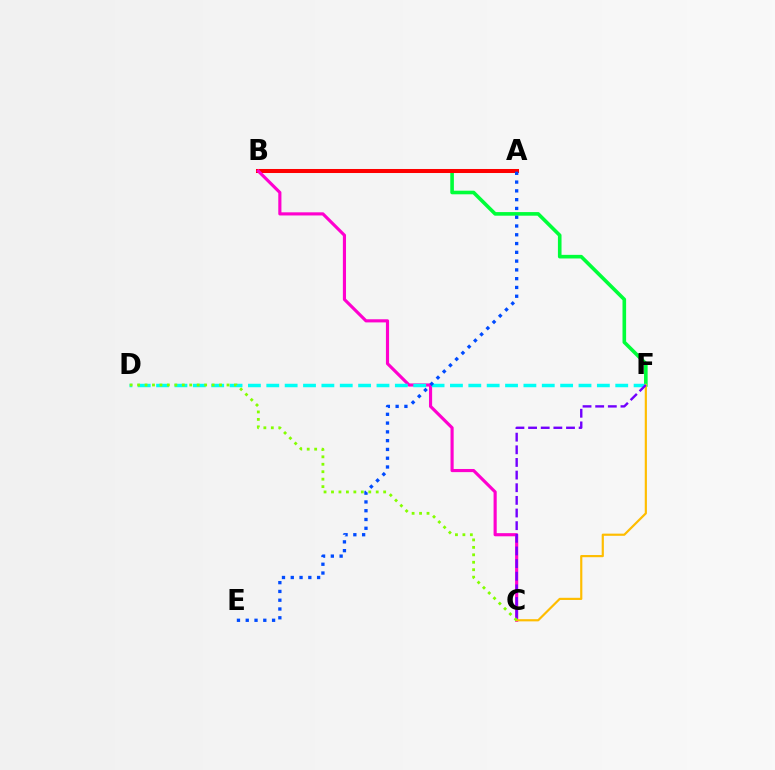{('B', 'F'): [{'color': '#00ff39', 'line_style': 'solid', 'thickness': 2.6}], ('A', 'B'): [{'color': '#ff0000', 'line_style': 'solid', 'thickness': 2.9}], ('B', 'C'): [{'color': '#ff00cf', 'line_style': 'solid', 'thickness': 2.26}], ('D', 'F'): [{'color': '#00fff6', 'line_style': 'dashed', 'thickness': 2.49}], ('C', 'F'): [{'color': '#ffbd00', 'line_style': 'solid', 'thickness': 1.57}, {'color': '#7200ff', 'line_style': 'dashed', 'thickness': 1.72}], ('A', 'E'): [{'color': '#004bff', 'line_style': 'dotted', 'thickness': 2.39}], ('C', 'D'): [{'color': '#84ff00', 'line_style': 'dotted', 'thickness': 2.02}]}